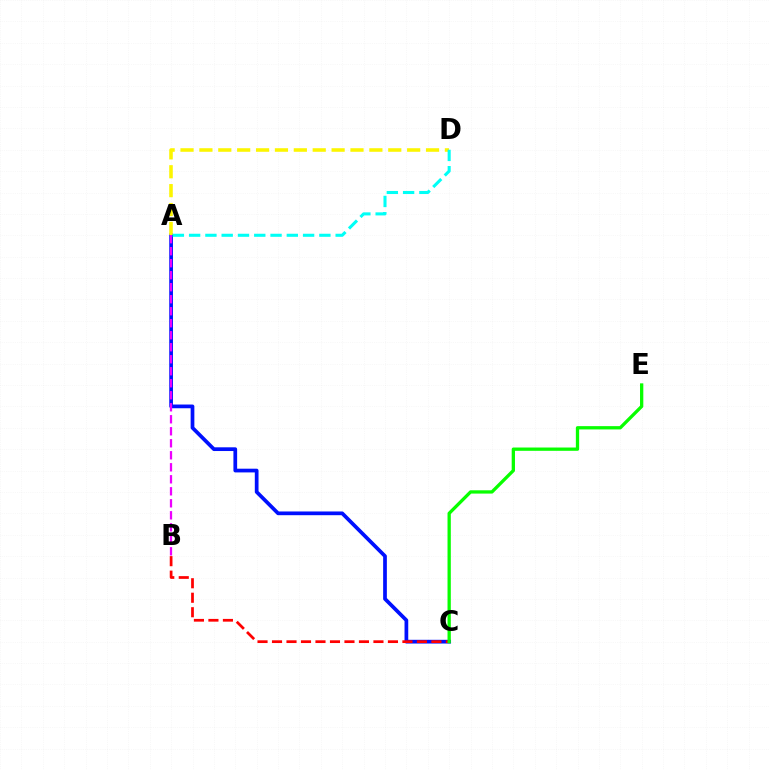{('A', 'C'): [{'color': '#0010ff', 'line_style': 'solid', 'thickness': 2.68}], ('B', 'C'): [{'color': '#ff0000', 'line_style': 'dashed', 'thickness': 1.97}], ('C', 'E'): [{'color': '#08ff00', 'line_style': 'solid', 'thickness': 2.37}], ('A', 'B'): [{'color': '#ee00ff', 'line_style': 'dashed', 'thickness': 1.63}], ('A', 'D'): [{'color': '#fcf500', 'line_style': 'dashed', 'thickness': 2.57}, {'color': '#00fff6', 'line_style': 'dashed', 'thickness': 2.21}]}